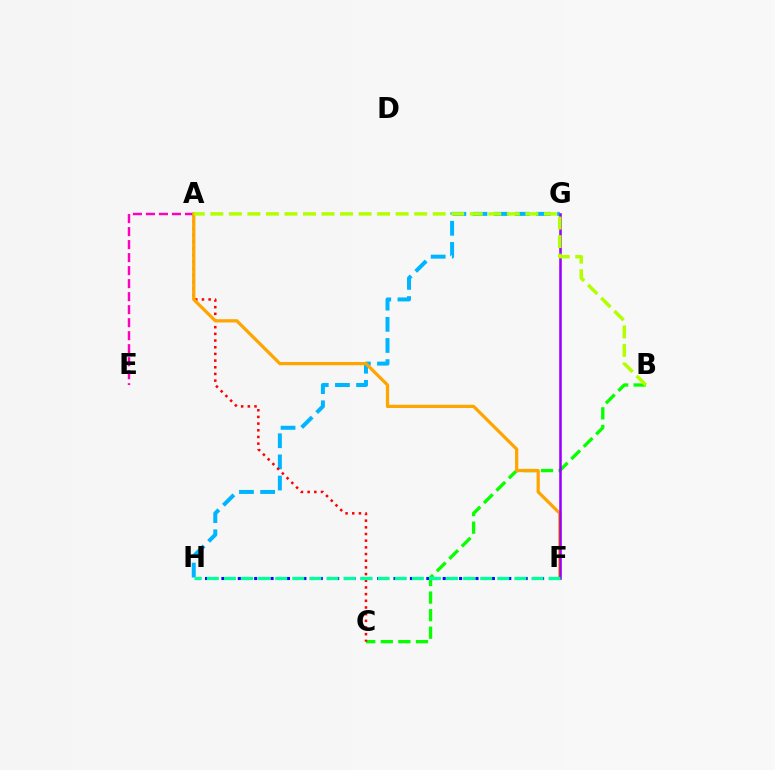{('G', 'H'): [{'color': '#00b5ff', 'line_style': 'dashed', 'thickness': 2.87}], ('B', 'C'): [{'color': '#08ff00', 'line_style': 'dashed', 'thickness': 2.39}], ('A', 'C'): [{'color': '#ff0000', 'line_style': 'dotted', 'thickness': 1.81}], ('A', 'E'): [{'color': '#ff00bd', 'line_style': 'dashed', 'thickness': 1.77}], ('A', 'F'): [{'color': '#ffa500', 'line_style': 'solid', 'thickness': 2.34}], ('F', 'G'): [{'color': '#9b00ff', 'line_style': 'solid', 'thickness': 1.84}], ('F', 'H'): [{'color': '#0010ff', 'line_style': 'dotted', 'thickness': 2.23}, {'color': '#00ff9d', 'line_style': 'dashed', 'thickness': 2.32}], ('A', 'B'): [{'color': '#b3ff00', 'line_style': 'dashed', 'thickness': 2.52}]}